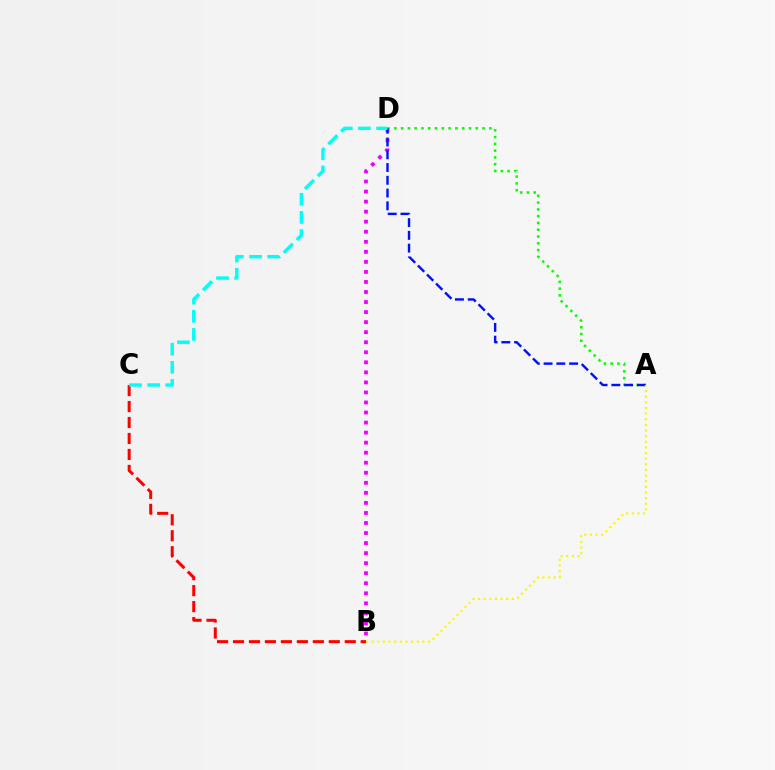{('B', 'D'): [{'color': '#ee00ff', 'line_style': 'dotted', 'thickness': 2.73}], ('A', 'D'): [{'color': '#08ff00', 'line_style': 'dotted', 'thickness': 1.84}, {'color': '#0010ff', 'line_style': 'dashed', 'thickness': 1.73}], ('B', 'C'): [{'color': '#ff0000', 'line_style': 'dashed', 'thickness': 2.17}], ('C', 'D'): [{'color': '#00fff6', 'line_style': 'dashed', 'thickness': 2.46}], ('A', 'B'): [{'color': '#fcf500', 'line_style': 'dotted', 'thickness': 1.53}]}